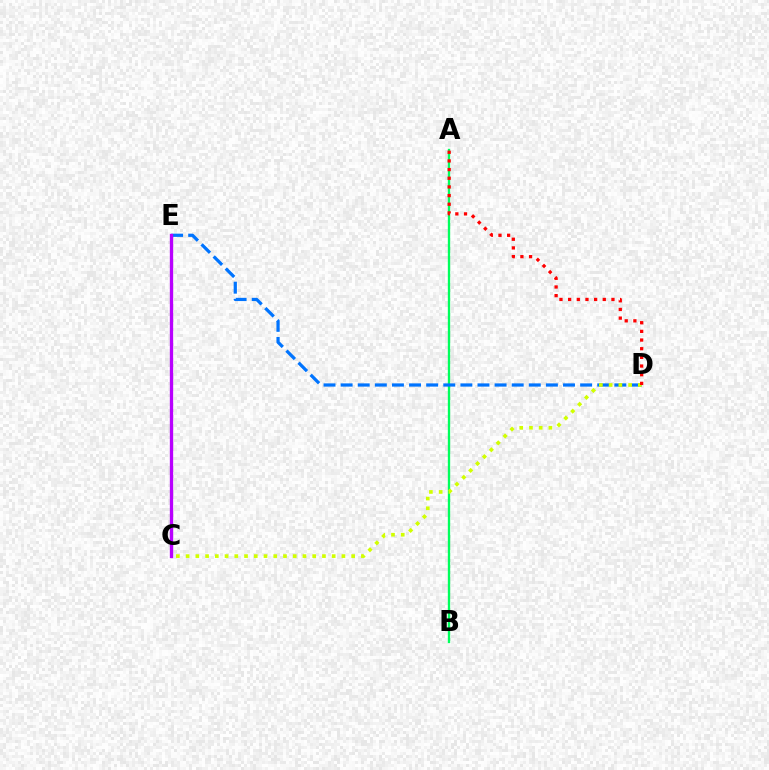{('A', 'B'): [{'color': '#00ff5c', 'line_style': 'solid', 'thickness': 1.69}], ('D', 'E'): [{'color': '#0074ff', 'line_style': 'dashed', 'thickness': 2.32}], ('C', 'D'): [{'color': '#d1ff00', 'line_style': 'dotted', 'thickness': 2.65}], ('A', 'D'): [{'color': '#ff0000', 'line_style': 'dotted', 'thickness': 2.35}], ('C', 'E'): [{'color': '#b900ff', 'line_style': 'solid', 'thickness': 2.39}]}